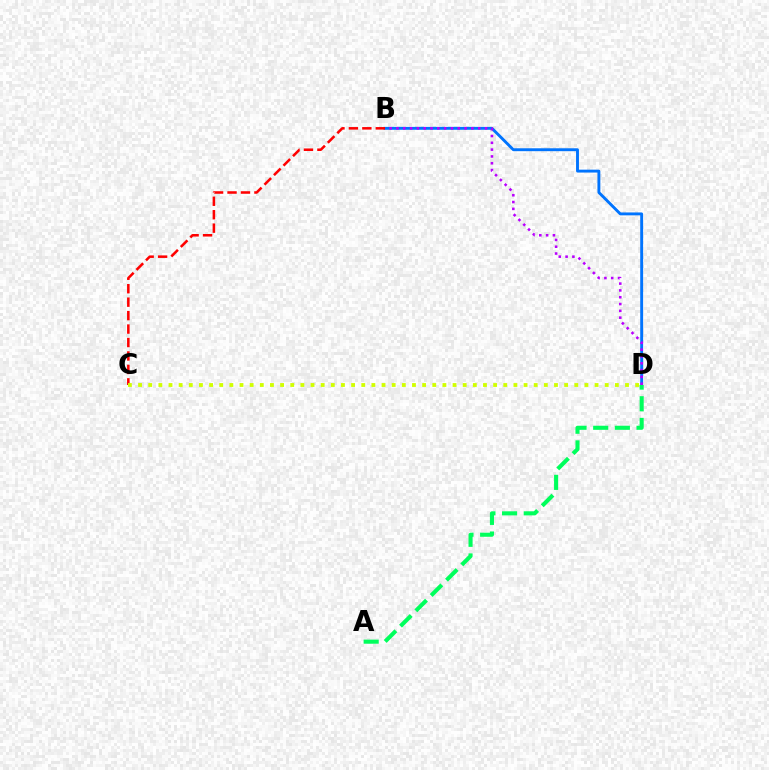{('B', 'D'): [{'color': '#0074ff', 'line_style': 'solid', 'thickness': 2.09}, {'color': '#b900ff', 'line_style': 'dotted', 'thickness': 1.85}], ('B', 'C'): [{'color': '#ff0000', 'line_style': 'dashed', 'thickness': 1.83}], ('A', 'D'): [{'color': '#00ff5c', 'line_style': 'dashed', 'thickness': 2.94}], ('C', 'D'): [{'color': '#d1ff00', 'line_style': 'dotted', 'thickness': 2.76}]}